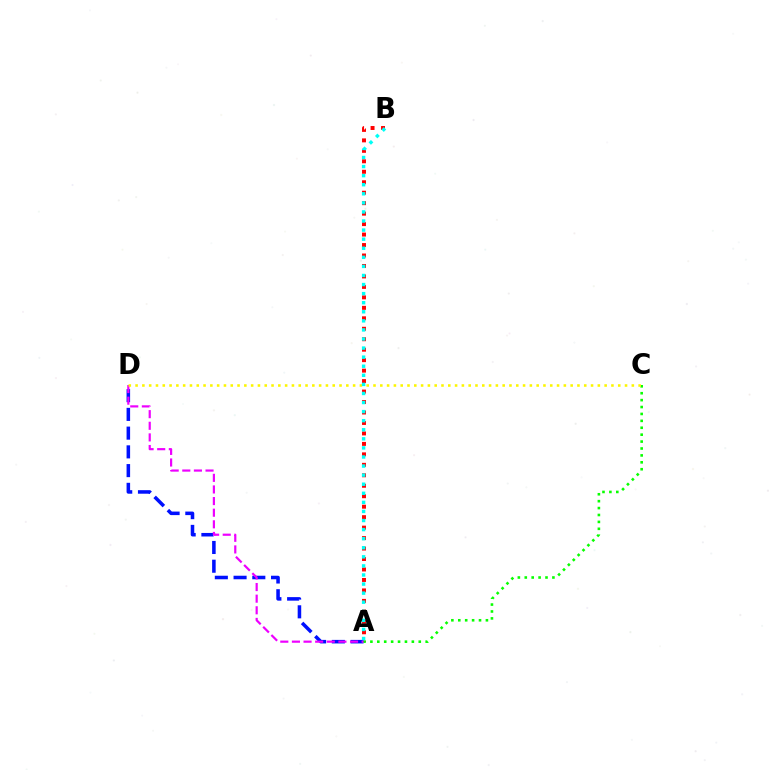{('A', 'B'): [{'color': '#ff0000', 'line_style': 'dotted', 'thickness': 2.84}, {'color': '#00fff6', 'line_style': 'dotted', 'thickness': 2.47}], ('A', 'D'): [{'color': '#0010ff', 'line_style': 'dashed', 'thickness': 2.55}, {'color': '#ee00ff', 'line_style': 'dashed', 'thickness': 1.58}], ('A', 'C'): [{'color': '#08ff00', 'line_style': 'dotted', 'thickness': 1.88}], ('C', 'D'): [{'color': '#fcf500', 'line_style': 'dotted', 'thickness': 1.85}]}